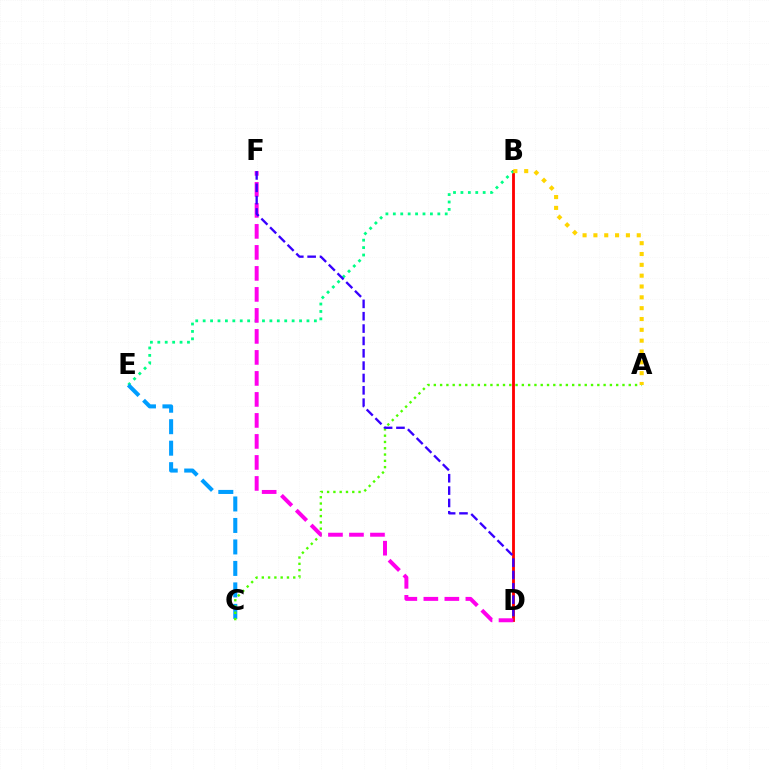{('B', 'D'): [{'color': '#ff0000', 'line_style': 'solid', 'thickness': 2.04}], ('B', 'E'): [{'color': '#00ff86', 'line_style': 'dotted', 'thickness': 2.01}], ('C', 'E'): [{'color': '#009eff', 'line_style': 'dashed', 'thickness': 2.92}], ('A', 'C'): [{'color': '#4fff00', 'line_style': 'dotted', 'thickness': 1.71}], ('A', 'B'): [{'color': '#ffd500', 'line_style': 'dotted', 'thickness': 2.94}], ('D', 'F'): [{'color': '#ff00ed', 'line_style': 'dashed', 'thickness': 2.85}, {'color': '#3700ff', 'line_style': 'dashed', 'thickness': 1.68}]}